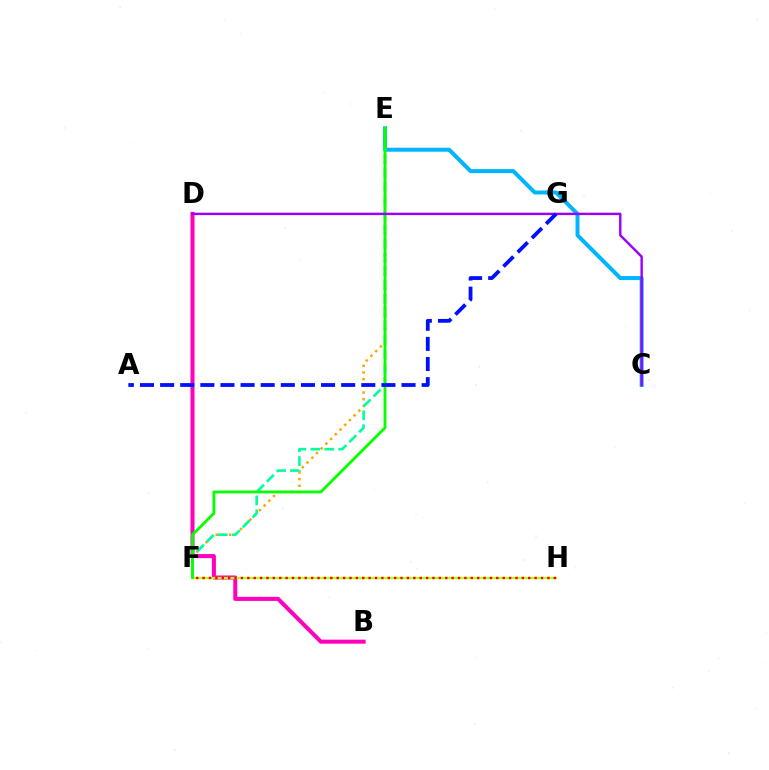{('C', 'E'): [{'color': '#00b5ff', 'line_style': 'solid', 'thickness': 2.87}], ('E', 'F'): [{'color': '#ffa500', 'line_style': 'dotted', 'thickness': 1.81}, {'color': '#00ff9d', 'line_style': 'dashed', 'thickness': 1.89}, {'color': '#08ff00', 'line_style': 'solid', 'thickness': 2.05}], ('B', 'D'): [{'color': '#ff00bd', 'line_style': 'solid', 'thickness': 2.91}], ('F', 'H'): [{'color': '#b3ff00', 'line_style': 'solid', 'thickness': 1.62}, {'color': '#ff0000', 'line_style': 'dotted', 'thickness': 1.73}], ('C', 'D'): [{'color': '#9b00ff', 'line_style': 'solid', 'thickness': 1.74}], ('A', 'G'): [{'color': '#0010ff', 'line_style': 'dashed', 'thickness': 2.73}]}